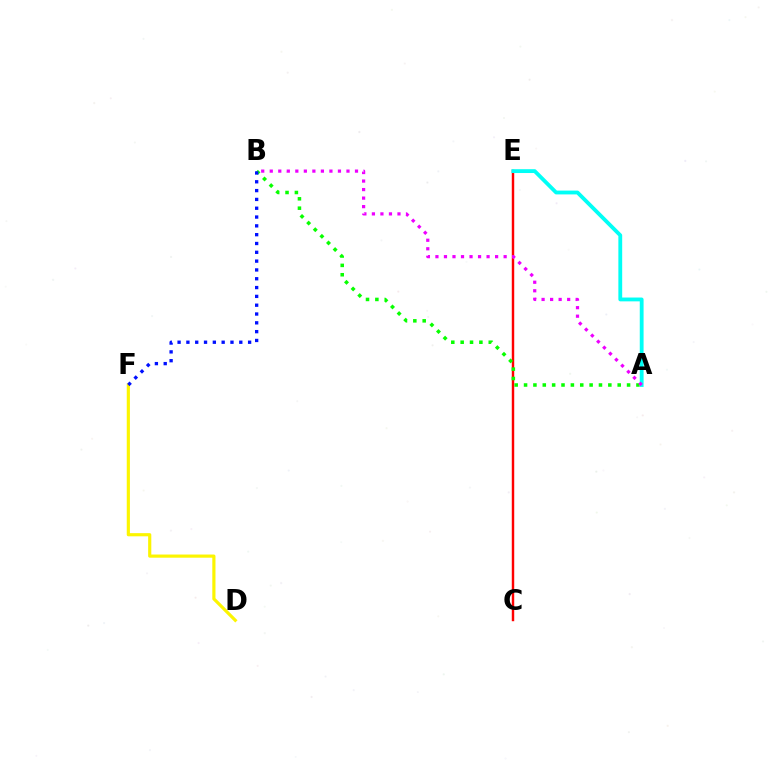{('C', 'E'): [{'color': '#ff0000', 'line_style': 'solid', 'thickness': 1.76}], ('A', 'B'): [{'color': '#08ff00', 'line_style': 'dotted', 'thickness': 2.54}, {'color': '#ee00ff', 'line_style': 'dotted', 'thickness': 2.32}], ('D', 'F'): [{'color': '#fcf500', 'line_style': 'solid', 'thickness': 2.28}], ('B', 'F'): [{'color': '#0010ff', 'line_style': 'dotted', 'thickness': 2.4}], ('A', 'E'): [{'color': '#00fff6', 'line_style': 'solid', 'thickness': 2.75}]}